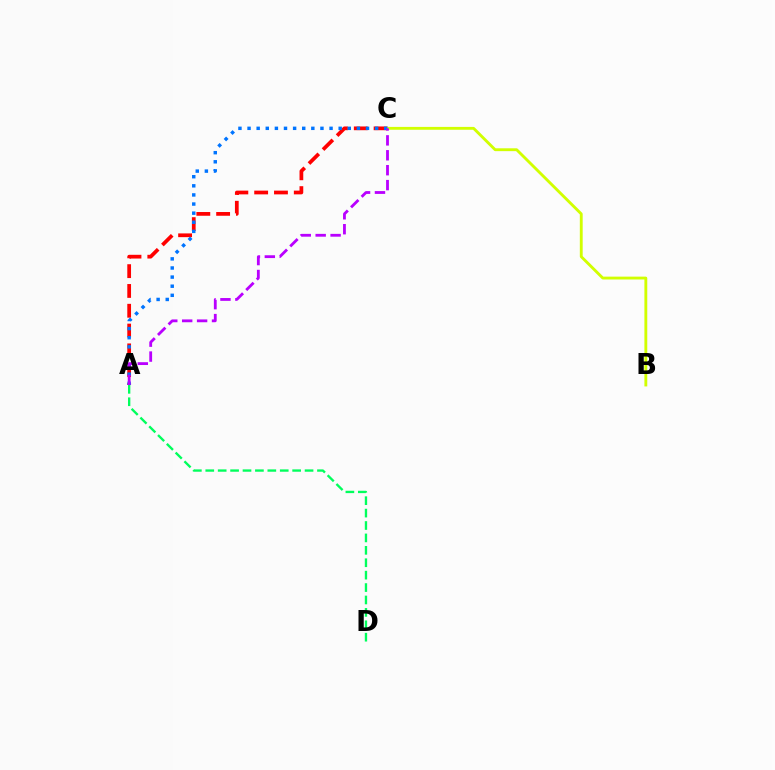{('A', 'C'): [{'color': '#ff0000', 'line_style': 'dashed', 'thickness': 2.69}, {'color': '#0074ff', 'line_style': 'dotted', 'thickness': 2.48}, {'color': '#b900ff', 'line_style': 'dashed', 'thickness': 2.03}], ('B', 'C'): [{'color': '#d1ff00', 'line_style': 'solid', 'thickness': 2.06}], ('A', 'D'): [{'color': '#00ff5c', 'line_style': 'dashed', 'thickness': 1.69}]}